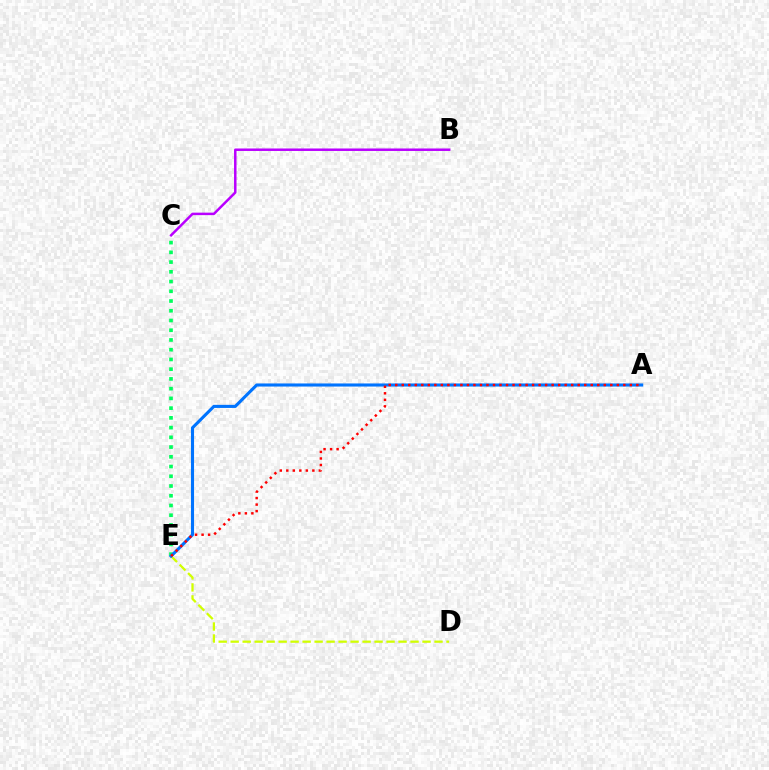{('D', 'E'): [{'color': '#d1ff00', 'line_style': 'dashed', 'thickness': 1.63}], ('C', 'E'): [{'color': '#00ff5c', 'line_style': 'dotted', 'thickness': 2.65}], ('B', 'C'): [{'color': '#b900ff', 'line_style': 'solid', 'thickness': 1.79}], ('A', 'E'): [{'color': '#0074ff', 'line_style': 'solid', 'thickness': 2.23}, {'color': '#ff0000', 'line_style': 'dotted', 'thickness': 1.77}]}